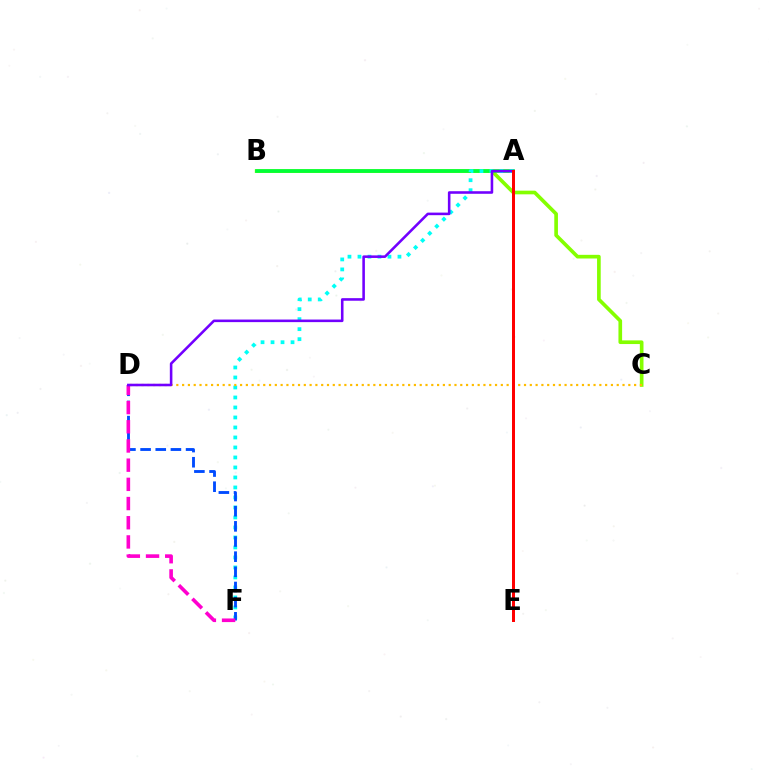{('B', 'C'): [{'color': '#84ff00', 'line_style': 'solid', 'thickness': 2.64}], ('A', 'B'): [{'color': '#00ff39', 'line_style': 'solid', 'thickness': 2.62}], ('A', 'F'): [{'color': '#00fff6', 'line_style': 'dotted', 'thickness': 2.72}], ('C', 'D'): [{'color': '#ffbd00', 'line_style': 'dotted', 'thickness': 1.57}], ('D', 'F'): [{'color': '#004bff', 'line_style': 'dashed', 'thickness': 2.06}, {'color': '#ff00cf', 'line_style': 'dashed', 'thickness': 2.61}], ('A', 'D'): [{'color': '#7200ff', 'line_style': 'solid', 'thickness': 1.86}], ('A', 'E'): [{'color': '#ff0000', 'line_style': 'solid', 'thickness': 2.15}]}